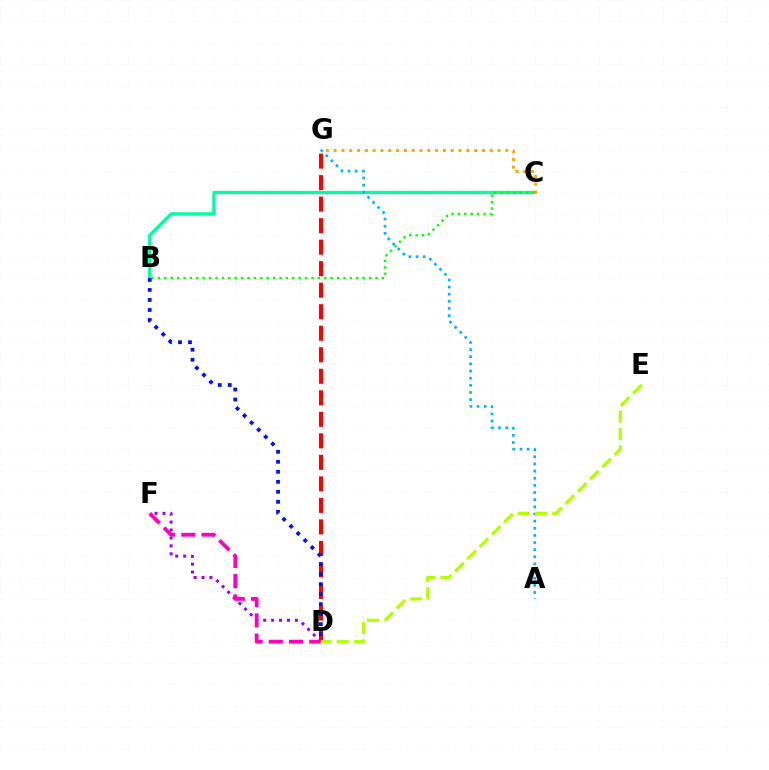{('B', 'C'): [{'color': '#00ff9d', 'line_style': 'solid', 'thickness': 2.37}, {'color': '#08ff00', 'line_style': 'dotted', 'thickness': 1.74}], ('D', 'G'): [{'color': '#ff0000', 'line_style': 'dashed', 'thickness': 2.92}], ('D', 'F'): [{'color': '#9b00ff', 'line_style': 'dotted', 'thickness': 2.16}, {'color': '#ff00bd', 'line_style': 'dashed', 'thickness': 2.75}], ('C', 'G'): [{'color': '#ffa500', 'line_style': 'dotted', 'thickness': 2.12}], ('A', 'G'): [{'color': '#00b5ff', 'line_style': 'dotted', 'thickness': 1.94}], ('D', 'E'): [{'color': '#b3ff00', 'line_style': 'dashed', 'thickness': 2.35}], ('B', 'D'): [{'color': '#0010ff', 'line_style': 'dotted', 'thickness': 2.72}]}